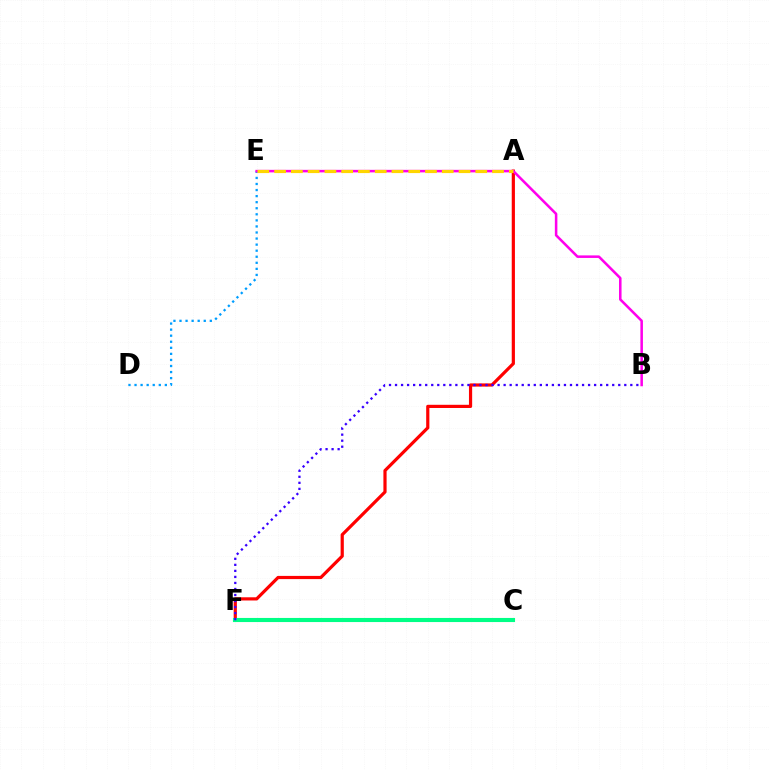{('C', 'F'): [{'color': '#4fff00', 'line_style': 'solid', 'thickness': 1.95}, {'color': '#00ff86', 'line_style': 'solid', 'thickness': 2.95}], ('A', 'F'): [{'color': '#ff0000', 'line_style': 'solid', 'thickness': 2.3}], ('B', 'F'): [{'color': '#3700ff', 'line_style': 'dotted', 'thickness': 1.64}], ('D', 'E'): [{'color': '#009eff', 'line_style': 'dotted', 'thickness': 1.65}], ('B', 'E'): [{'color': '#ff00ed', 'line_style': 'solid', 'thickness': 1.83}], ('A', 'E'): [{'color': '#ffd500', 'line_style': 'dashed', 'thickness': 2.28}]}